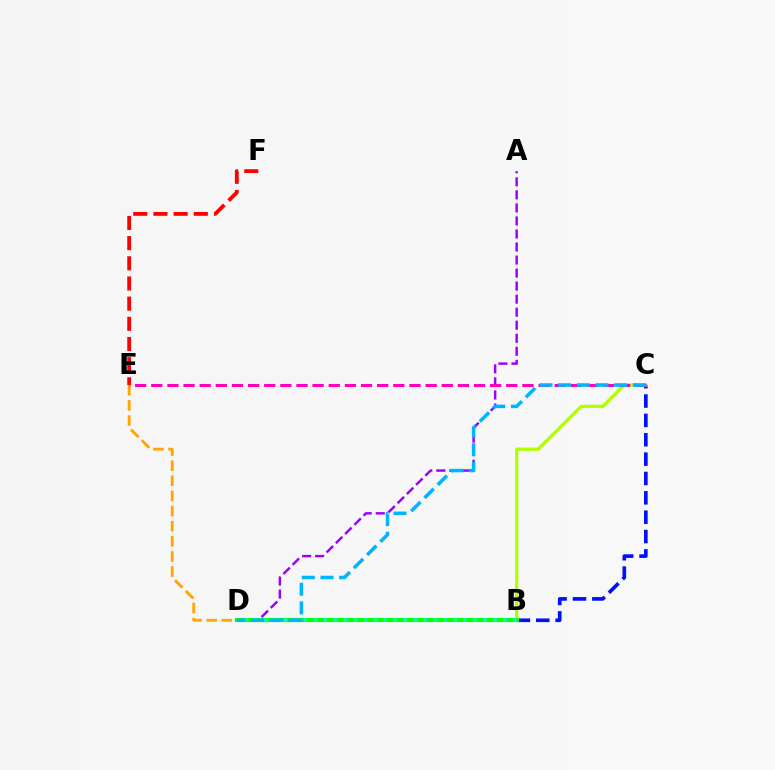{('B', 'C'): [{'color': '#0010ff', 'line_style': 'dashed', 'thickness': 2.63}, {'color': '#b3ff00', 'line_style': 'solid', 'thickness': 2.41}], ('A', 'D'): [{'color': '#9b00ff', 'line_style': 'dashed', 'thickness': 1.77}], ('B', 'D'): [{'color': '#08ff00', 'line_style': 'solid', 'thickness': 2.99}, {'color': '#00ff9d', 'line_style': 'dotted', 'thickness': 2.71}], ('E', 'F'): [{'color': '#ff0000', 'line_style': 'dashed', 'thickness': 2.74}], ('D', 'E'): [{'color': '#ffa500', 'line_style': 'dashed', 'thickness': 2.05}], ('C', 'E'): [{'color': '#ff00bd', 'line_style': 'dashed', 'thickness': 2.19}], ('C', 'D'): [{'color': '#00b5ff', 'line_style': 'dashed', 'thickness': 2.54}]}